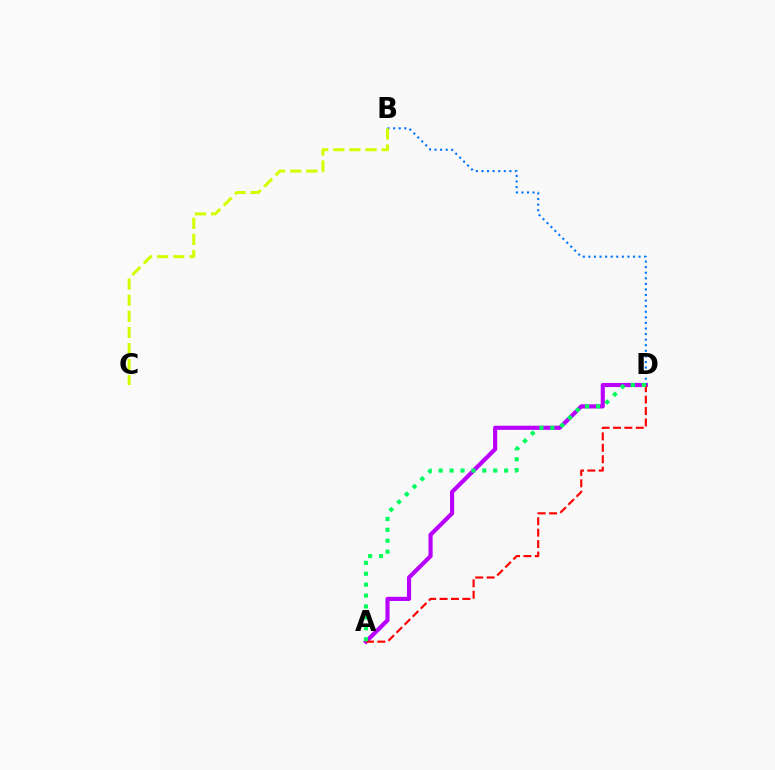{('A', 'D'): [{'color': '#b900ff', 'line_style': 'solid', 'thickness': 2.98}, {'color': '#ff0000', 'line_style': 'dashed', 'thickness': 1.55}, {'color': '#00ff5c', 'line_style': 'dotted', 'thickness': 2.96}], ('B', 'D'): [{'color': '#0074ff', 'line_style': 'dotted', 'thickness': 1.52}], ('B', 'C'): [{'color': '#d1ff00', 'line_style': 'dashed', 'thickness': 2.19}]}